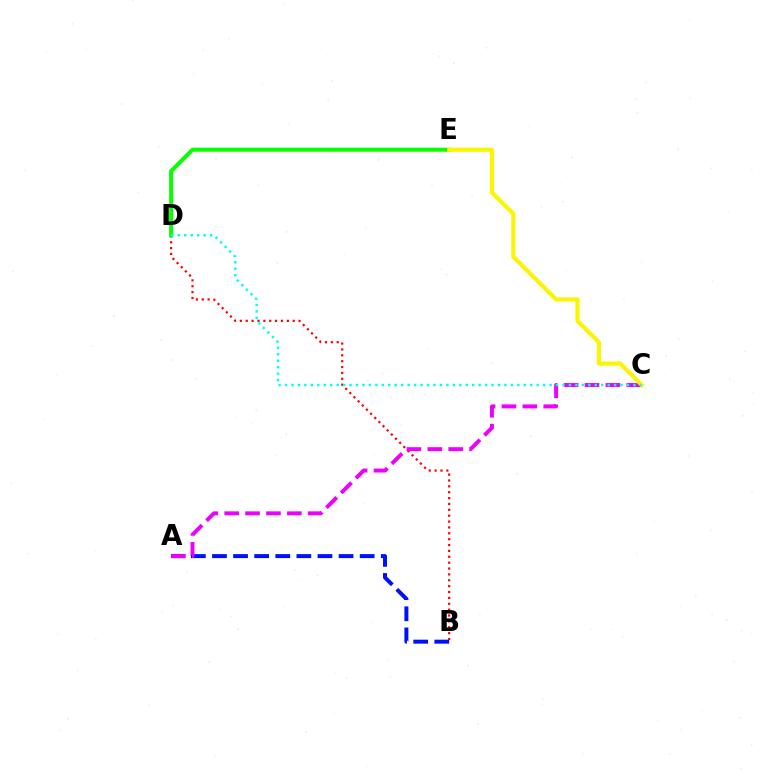{('B', 'D'): [{'color': '#ff0000', 'line_style': 'dotted', 'thickness': 1.6}], ('A', 'B'): [{'color': '#0010ff', 'line_style': 'dashed', 'thickness': 2.87}], ('A', 'C'): [{'color': '#ee00ff', 'line_style': 'dashed', 'thickness': 2.84}], ('D', 'E'): [{'color': '#08ff00', 'line_style': 'solid', 'thickness': 2.88}], ('C', 'E'): [{'color': '#fcf500', 'line_style': 'solid', 'thickness': 2.98}], ('C', 'D'): [{'color': '#00fff6', 'line_style': 'dotted', 'thickness': 1.75}]}